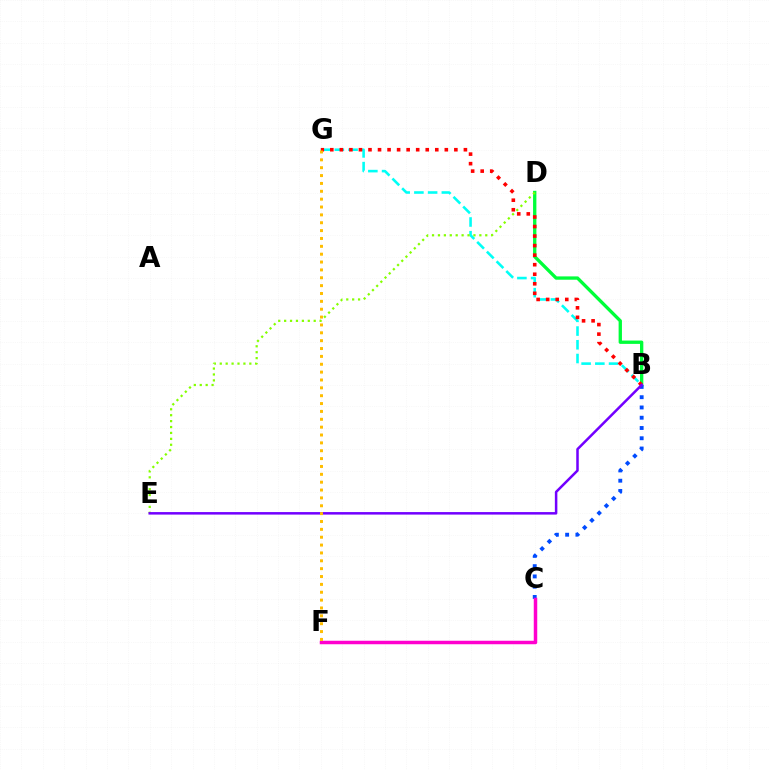{('B', 'G'): [{'color': '#00fff6', 'line_style': 'dashed', 'thickness': 1.86}, {'color': '#ff0000', 'line_style': 'dotted', 'thickness': 2.59}], ('B', 'D'): [{'color': '#00ff39', 'line_style': 'solid', 'thickness': 2.4}], ('B', 'C'): [{'color': '#004bff', 'line_style': 'dotted', 'thickness': 2.79}], ('D', 'E'): [{'color': '#84ff00', 'line_style': 'dotted', 'thickness': 1.61}], ('B', 'E'): [{'color': '#7200ff', 'line_style': 'solid', 'thickness': 1.81}], ('C', 'F'): [{'color': '#ff00cf', 'line_style': 'solid', 'thickness': 2.51}], ('F', 'G'): [{'color': '#ffbd00', 'line_style': 'dotted', 'thickness': 2.14}]}